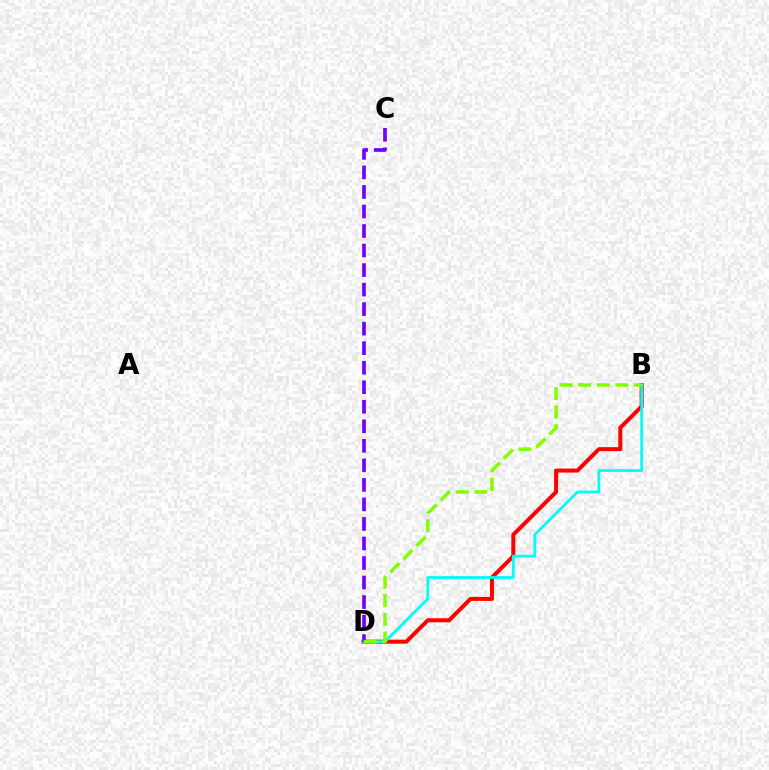{('B', 'D'): [{'color': '#ff0000', 'line_style': 'solid', 'thickness': 2.89}, {'color': '#00fff6', 'line_style': 'solid', 'thickness': 2.01}, {'color': '#84ff00', 'line_style': 'dashed', 'thickness': 2.52}], ('C', 'D'): [{'color': '#7200ff', 'line_style': 'dashed', 'thickness': 2.65}]}